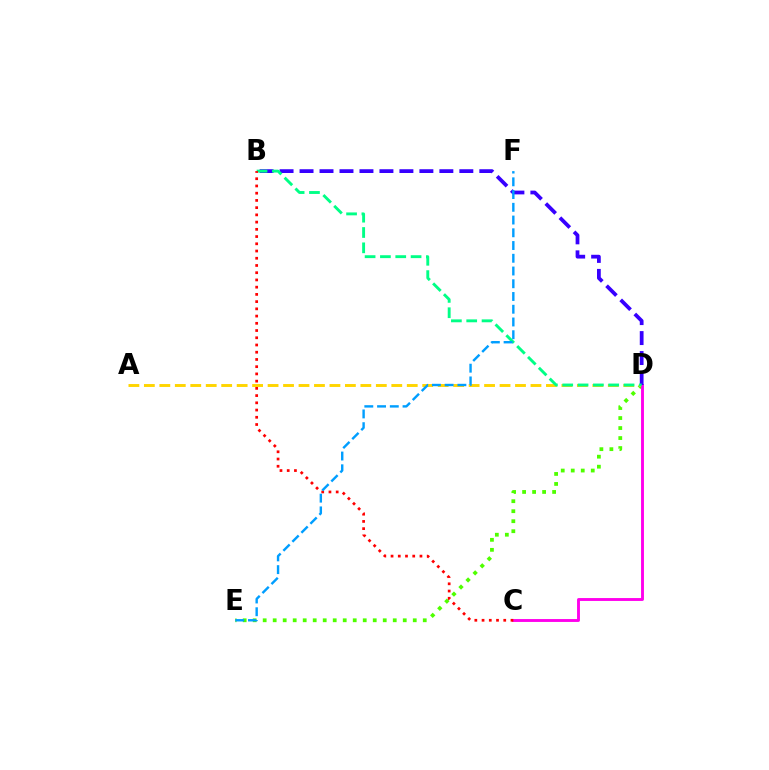{('D', 'E'): [{'color': '#4fff00', 'line_style': 'dotted', 'thickness': 2.72}], ('A', 'D'): [{'color': '#ffd500', 'line_style': 'dashed', 'thickness': 2.1}], ('C', 'D'): [{'color': '#ff00ed', 'line_style': 'solid', 'thickness': 2.08}], ('B', 'D'): [{'color': '#3700ff', 'line_style': 'dashed', 'thickness': 2.71}, {'color': '#00ff86', 'line_style': 'dashed', 'thickness': 2.08}], ('B', 'C'): [{'color': '#ff0000', 'line_style': 'dotted', 'thickness': 1.96}], ('E', 'F'): [{'color': '#009eff', 'line_style': 'dashed', 'thickness': 1.73}]}